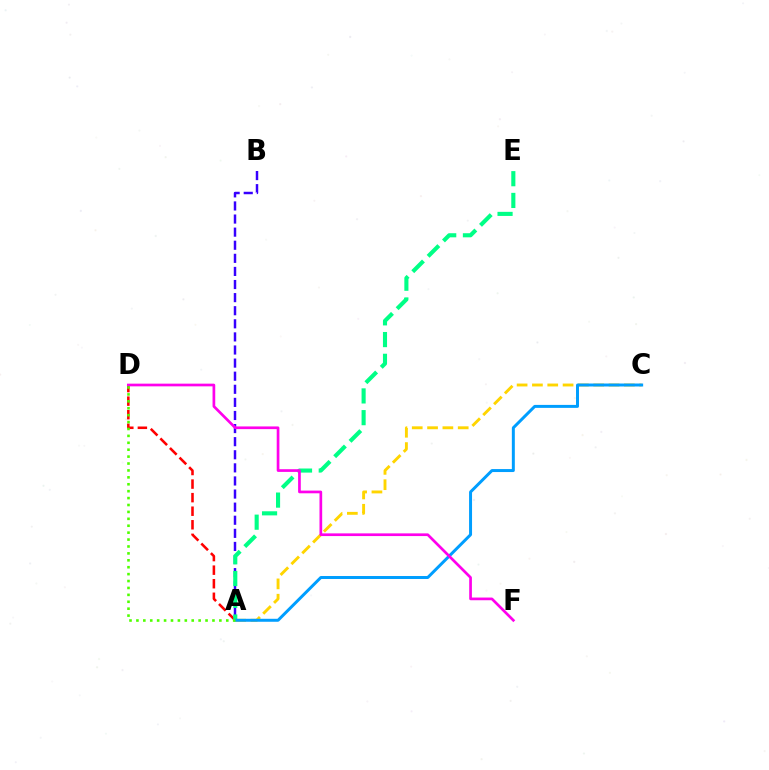{('A', 'C'): [{'color': '#ffd500', 'line_style': 'dashed', 'thickness': 2.08}, {'color': '#009eff', 'line_style': 'solid', 'thickness': 2.14}], ('A', 'B'): [{'color': '#3700ff', 'line_style': 'dashed', 'thickness': 1.78}], ('A', 'D'): [{'color': '#ff0000', 'line_style': 'dashed', 'thickness': 1.84}, {'color': '#4fff00', 'line_style': 'dotted', 'thickness': 1.88}], ('A', 'E'): [{'color': '#00ff86', 'line_style': 'dashed', 'thickness': 2.95}], ('D', 'F'): [{'color': '#ff00ed', 'line_style': 'solid', 'thickness': 1.94}]}